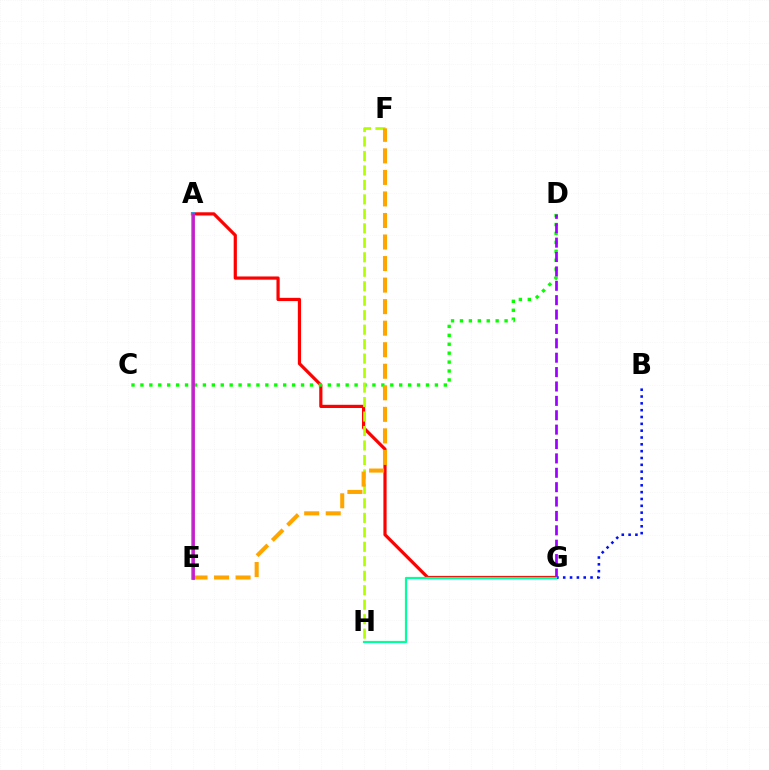{('A', 'G'): [{'color': '#ff0000', 'line_style': 'solid', 'thickness': 2.3}], ('C', 'D'): [{'color': '#08ff00', 'line_style': 'dotted', 'thickness': 2.42}], ('B', 'G'): [{'color': '#0010ff', 'line_style': 'dotted', 'thickness': 1.86}], ('F', 'H'): [{'color': '#b3ff00', 'line_style': 'dashed', 'thickness': 1.97}], ('E', 'F'): [{'color': '#ffa500', 'line_style': 'dashed', 'thickness': 2.93}], ('A', 'E'): [{'color': '#00b5ff', 'line_style': 'solid', 'thickness': 2.6}, {'color': '#ff00bd', 'line_style': 'solid', 'thickness': 1.81}], ('D', 'G'): [{'color': '#9b00ff', 'line_style': 'dashed', 'thickness': 1.95}], ('G', 'H'): [{'color': '#00ff9d', 'line_style': 'solid', 'thickness': 1.6}]}